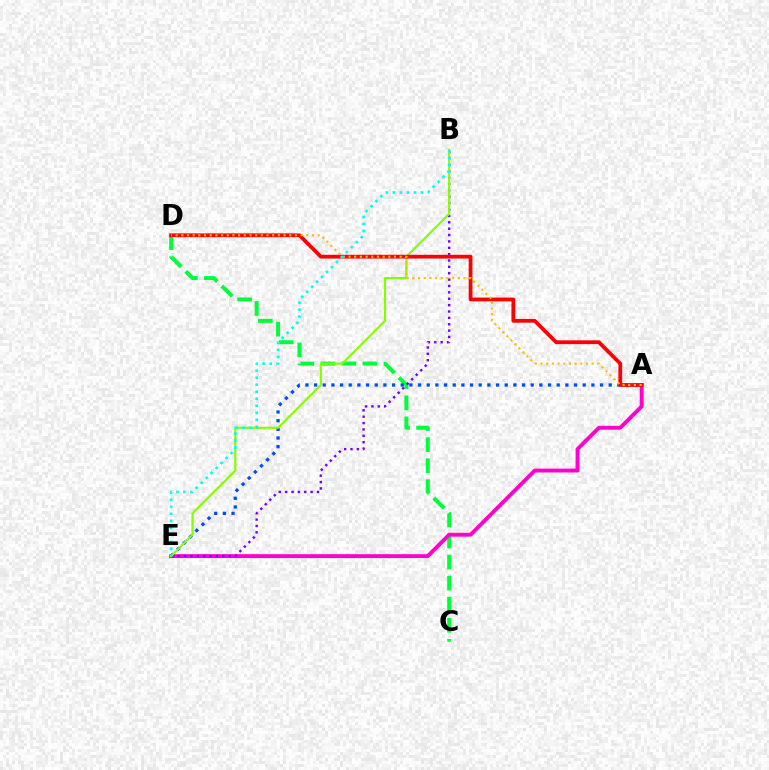{('C', 'D'): [{'color': '#00ff39', 'line_style': 'dashed', 'thickness': 2.86}], ('A', 'E'): [{'color': '#ff00cf', 'line_style': 'solid', 'thickness': 2.79}, {'color': '#004bff', 'line_style': 'dotted', 'thickness': 2.35}], ('B', 'E'): [{'color': '#7200ff', 'line_style': 'dotted', 'thickness': 1.73}, {'color': '#84ff00', 'line_style': 'solid', 'thickness': 1.56}, {'color': '#00fff6', 'line_style': 'dotted', 'thickness': 1.91}], ('A', 'D'): [{'color': '#ff0000', 'line_style': 'solid', 'thickness': 2.71}, {'color': '#ffbd00', 'line_style': 'dotted', 'thickness': 1.54}]}